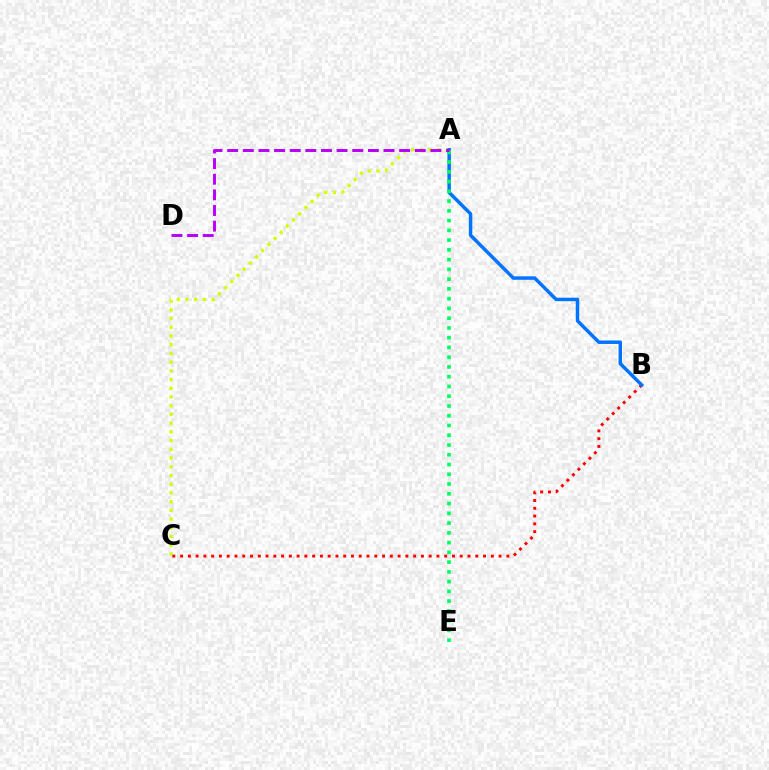{('A', 'C'): [{'color': '#d1ff00', 'line_style': 'dotted', 'thickness': 2.37}], ('B', 'C'): [{'color': '#ff0000', 'line_style': 'dotted', 'thickness': 2.11}], ('A', 'B'): [{'color': '#0074ff', 'line_style': 'solid', 'thickness': 2.5}], ('A', 'E'): [{'color': '#00ff5c', 'line_style': 'dotted', 'thickness': 2.65}], ('A', 'D'): [{'color': '#b900ff', 'line_style': 'dashed', 'thickness': 2.12}]}